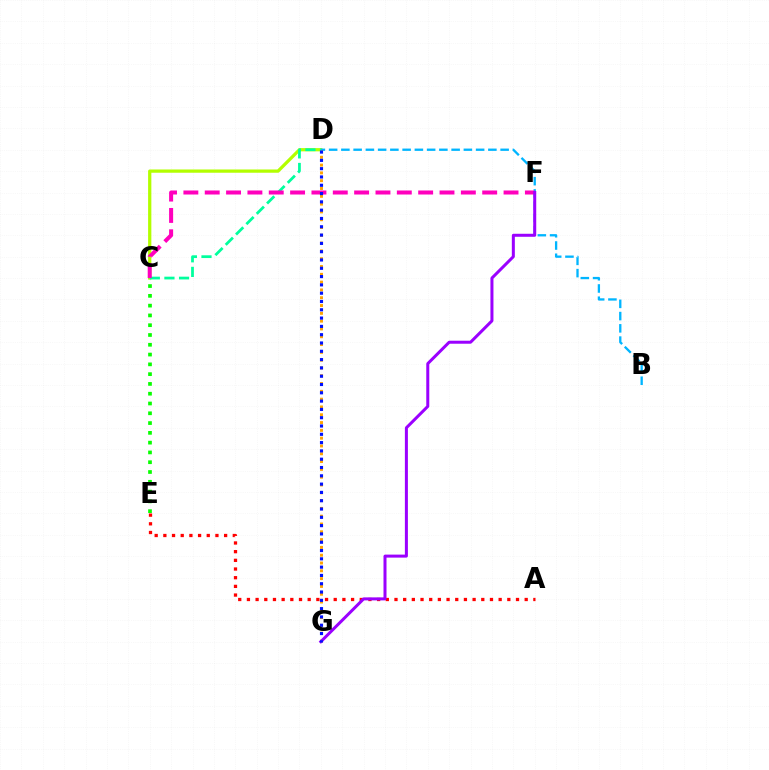{('A', 'E'): [{'color': '#ff0000', 'line_style': 'dotted', 'thickness': 2.36}], ('C', 'D'): [{'color': '#b3ff00', 'line_style': 'solid', 'thickness': 2.34}, {'color': '#00ff9d', 'line_style': 'dashed', 'thickness': 1.99}], ('B', 'D'): [{'color': '#00b5ff', 'line_style': 'dashed', 'thickness': 1.66}], ('D', 'G'): [{'color': '#ffa500', 'line_style': 'dotted', 'thickness': 2.12}, {'color': '#0010ff', 'line_style': 'dotted', 'thickness': 2.26}], ('C', 'E'): [{'color': '#08ff00', 'line_style': 'dotted', 'thickness': 2.66}], ('C', 'F'): [{'color': '#ff00bd', 'line_style': 'dashed', 'thickness': 2.9}], ('F', 'G'): [{'color': '#9b00ff', 'line_style': 'solid', 'thickness': 2.17}]}